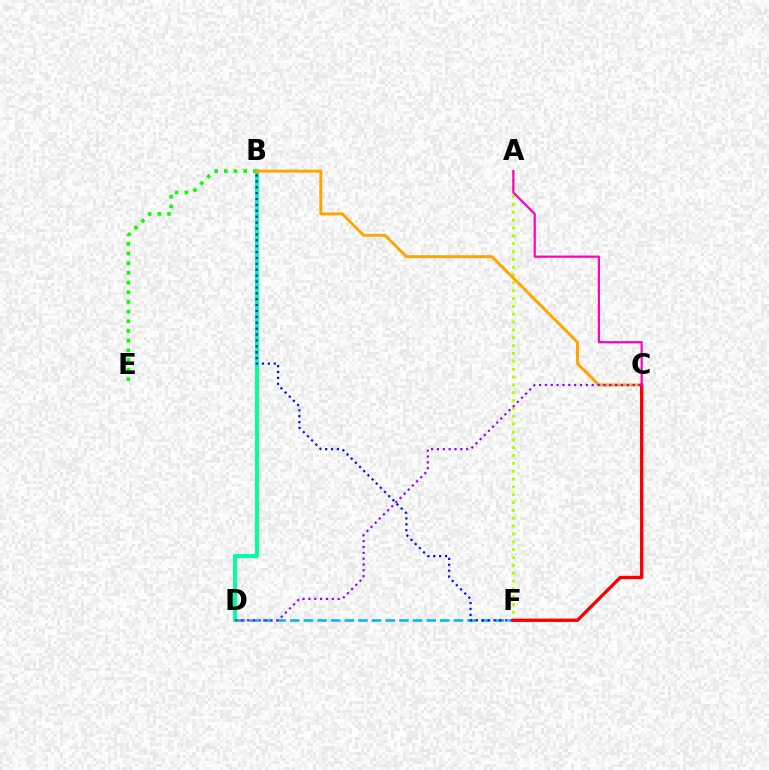{('D', 'F'): [{'color': '#00b5ff', 'line_style': 'dashed', 'thickness': 1.85}], ('A', 'F'): [{'color': '#b3ff00', 'line_style': 'dotted', 'thickness': 2.13}], ('B', 'D'): [{'color': '#00ff9d', 'line_style': 'solid', 'thickness': 2.84}], ('B', 'E'): [{'color': '#08ff00', 'line_style': 'dotted', 'thickness': 2.63}], ('B', 'F'): [{'color': '#0010ff', 'line_style': 'dotted', 'thickness': 1.6}], ('B', 'C'): [{'color': '#ffa500', 'line_style': 'solid', 'thickness': 2.12}], ('C', 'F'): [{'color': '#ff0000', 'line_style': 'solid', 'thickness': 2.4}], ('C', 'D'): [{'color': '#9b00ff', 'line_style': 'dotted', 'thickness': 1.59}], ('A', 'C'): [{'color': '#ff00bd', 'line_style': 'solid', 'thickness': 1.58}]}